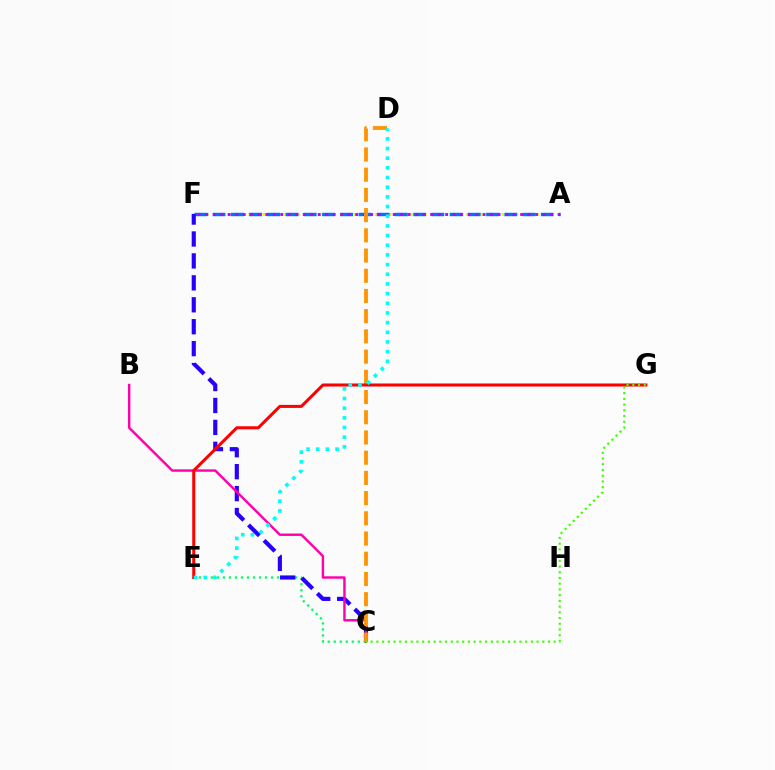{('A', 'F'): [{'color': '#d1ff00', 'line_style': 'dotted', 'thickness': 1.91}, {'color': '#0074ff', 'line_style': 'dashed', 'thickness': 2.48}, {'color': '#b900ff', 'line_style': 'dotted', 'thickness': 2.04}], ('C', 'E'): [{'color': '#00ff5c', 'line_style': 'dotted', 'thickness': 1.63}], ('C', 'F'): [{'color': '#2500ff', 'line_style': 'dashed', 'thickness': 2.98}], ('B', 'C'): [{'color': '#ff00ac', 'line_style': 'solid', 'thickness': 1.74}], ('C', 'D'): [{'color': '#ff9400', 'line_style': 'dashed', 'thickness': 2.75}], ('E', 'G'): [{'color': '#ff0000', 'line_style': 'solid', 'thickness': 2.19}], ('D', 'E'): [{'color': '#00fff6', 'line_style': 'dotted', 'thickness': 2.63}], ('C', 'G'): [{'color': '#3dff00', 'line_style': 'dotted', 'thickness': 1.55}]}